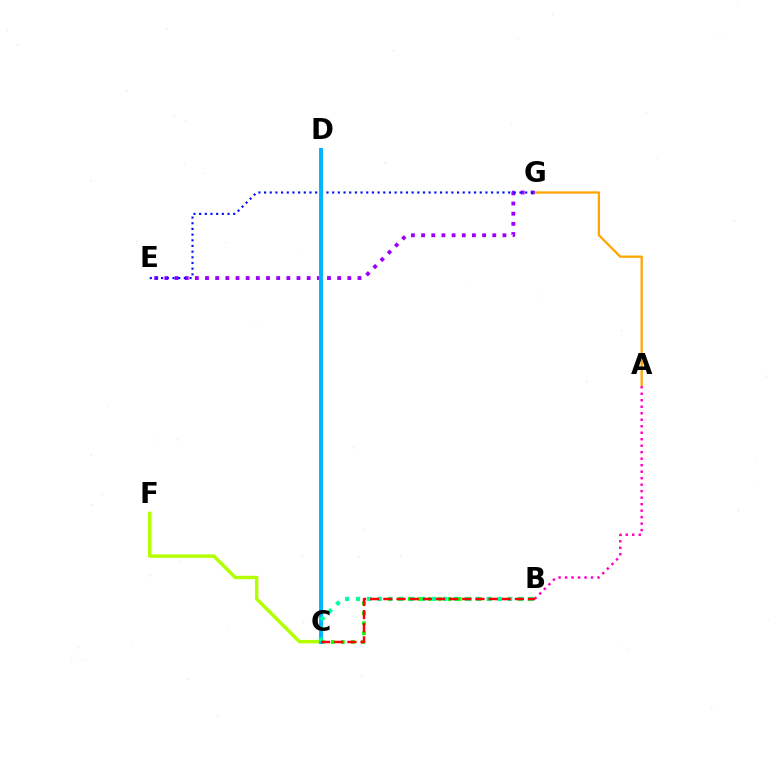{('A', 'B'): [{'color': '#ff00bd', 'line_style': 'dotted', 'thickness': 1.76}], ('A', 'G'): [{'color': '#ffa500', 'line_style': 'solid', 'thickness': 1.63}], ('C', 'F'): [{'color': '#b3ff00', 'line_style': 'solid', 'thickness': 2.49}], ('E', 'G'): [{'color': '#9b00ff', 'line_style': 'dotted', 'thickness': 2.76}, {'color': '#0010ff', 'line_style': 'dotted', 'thickness': 1.54}], ('B', 'C'): [{'color': '#08ff00', 'line_style': 'dotted', 'thickness': 2.71}, {'color': '#00ff9d', 'line_style': 'dotted', 'thickness': 2.96}, {'color': '#ff0000', 'line_style': 'dashed', 'thickness': 1.79}], ('C', 'D'): [{'color': '#00b5ff', 'line_style': 'solid', 'thickness': 2.84}]}